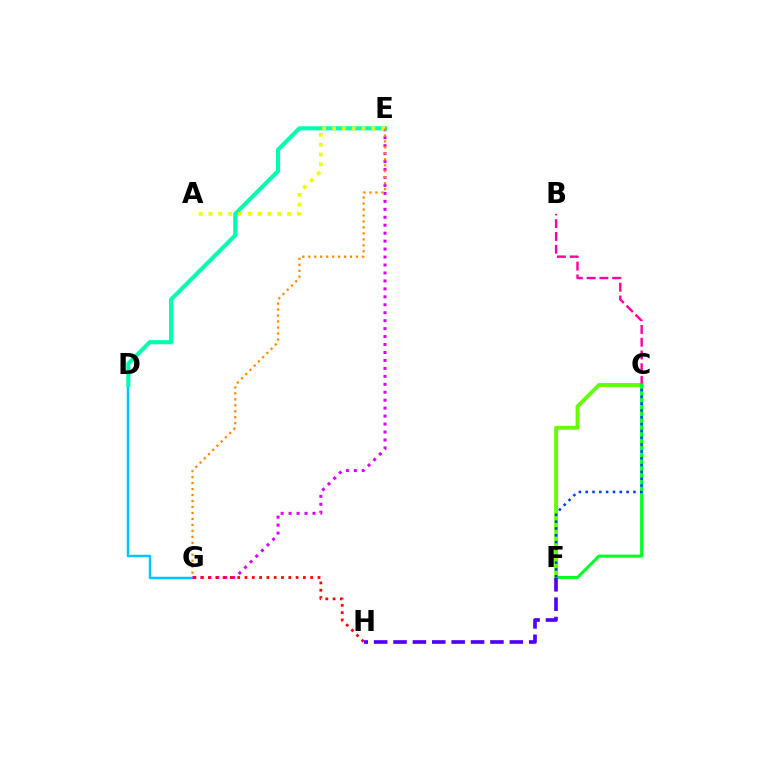{('C', 'F'): [{'color': '#66ff00', 'line_style': 'solid', 'thickness': 2.82}, {'color': '#00ff27', 'line_style': 'solid', 'thickness': 2.19}, {'color': '#003fff', 'line_style': 'dotted', 'thickness': 1.85}], ('D', 'G'): [{'color': '#00c7ff', 'line_style': 'solid', 'thickness': 1.78}], ('B', 'C'): [{'color': '#ff00a0', 'line_style': 'dashed', 'thickness': 1.74}], ('E', 'G'): [{'color': '#d600ff', 'line_style': 'dotted', 'thickness': 2.16}, {'color': '#ff8800', 'line_style': 'dotted', 'thickness': 1.62}], ('D', 'E'): [{'color': '#00ffaf', 'line_style': 'solid', 'thickness': 2.95}], ('A', 'E'): [{'color': '#eeff00', 'line_style': 'dotted', 'thickness': 2.67}], ('F', 'H'): [{'color': '#4f00ff', 'line_style': 'dashed', 'thickness': 2.63}], ('G', 'H'): [{'color': '#ff0000', 'line_style': 'dotted', 'thickness': 1.98}]}